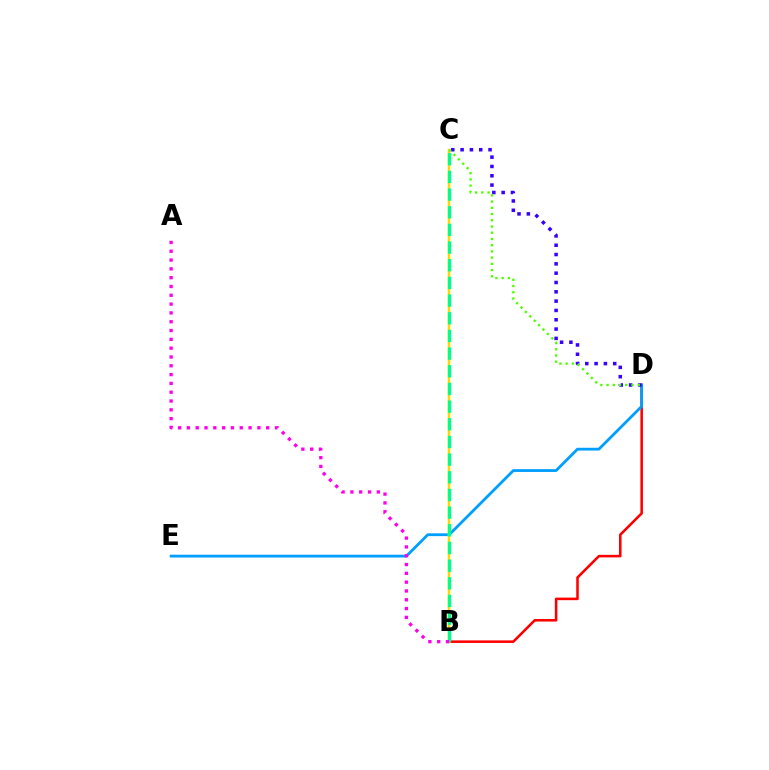{('B', 'D'): [{'color': '#ff0000', 'line_style': 'solid', 'thickness': 1.84}], ('D', 'E'): [{'color': '#009eff', 'line_style': 'solid', 'thickness': 2.01}], ('C', 'D'): [{'color': '#3700ff', 'line_style': 'dotted', 'thickness': 2.53}, {'color': '#4fff00', 'line_style': 'dotted', 'thickness': 1.69}], ('B', 'C'): [{'color': '#ffd500', 'line_style': 'solid', 'thickness': 1.8}, {'color': '#00ff86', 'line_style': 'dashed', 'thickness': 2.4}], ('A', 'B'): [{'color': '#ff00ed', 'line_style': 'dotted', 'thickness': 2.39}]}